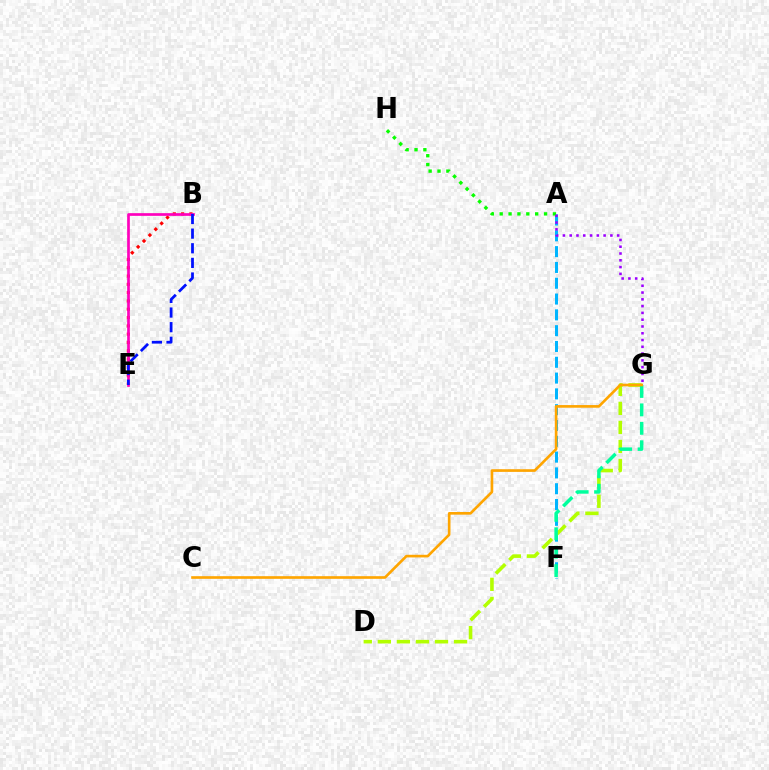{('A', 'F'): [{'color': '#00b5ff', 'line_style': 'dashed', 'thickness': 2.15}], ('A', 'H'): [{'color': '#08ff00', 'line_style': 'dotted', 'thickness': 2.41}], ('D', 'G'): [{'color': '#b3ff00', 'line_style': 'dashed', 'thickness': 2.59}], ('B', 'E'): [{'color': '#ff0000', 'line_style': 'dotted', 'thickness': 2.26}, {'color': '#ff00bd', 'line_style': 'solid', 'thickness': 1.94}, {'color': '#0010ff', 'line_style': 'dashed', 'thickness': 1.99}], ('A', 'G'): [{'color': '#9b00ff', 'line_style': 'dotted', 'thickness': 1.84}], ('F', 'G'): [{'color': '#00ff9d', 'line_style': 'dashed', 'thickness': 2.5}], ('C', 'G'): [{'color': '#ffa500', 'line_style': 'solid', 'thickness': 1.91}]}